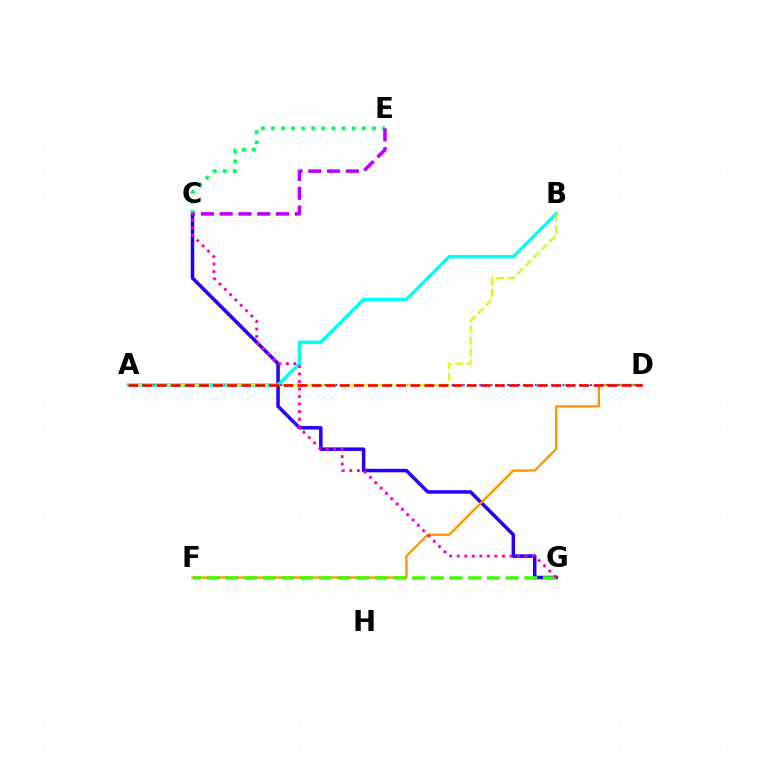{('C', 'G'): [{'color': '#2500ff', 'line_style': 'solid', 'thickness': 2.52}, {'color': '#ff00ac', 'line_style': 'dotted', 'thickness': 2.04}], ('C', 'E'): [{'color': '#00ff5c', 'line_style': 'dotted', 'thickness': 2.74}, {'color': '#b900ff', 'line_style': 'dashed', 'thickness': 2.55}], ('D', 'F'): [{'color': '#ff9400', 'line_style': 'solid', 'thickness': 1.65}], ('A', 'B'): [{'color': '#00fff6', 'line_style': 'solid', 'thickness': 2.46}, {'color': '#d1ff00', 'line_style': 'dashed', 'thickness': 1.55}], ('A', 'D'): [{'color': '#0074ff', 'line_style': 'dotted', 'thickness': 1.5}, {'color': '#ff0000', 'line_style': 'dashed', 'thickness': 1.91}], ('F', 'G'): [{'color': '#3dff00', 'line_style': 'dashed', 'thickness': 2.54}]}